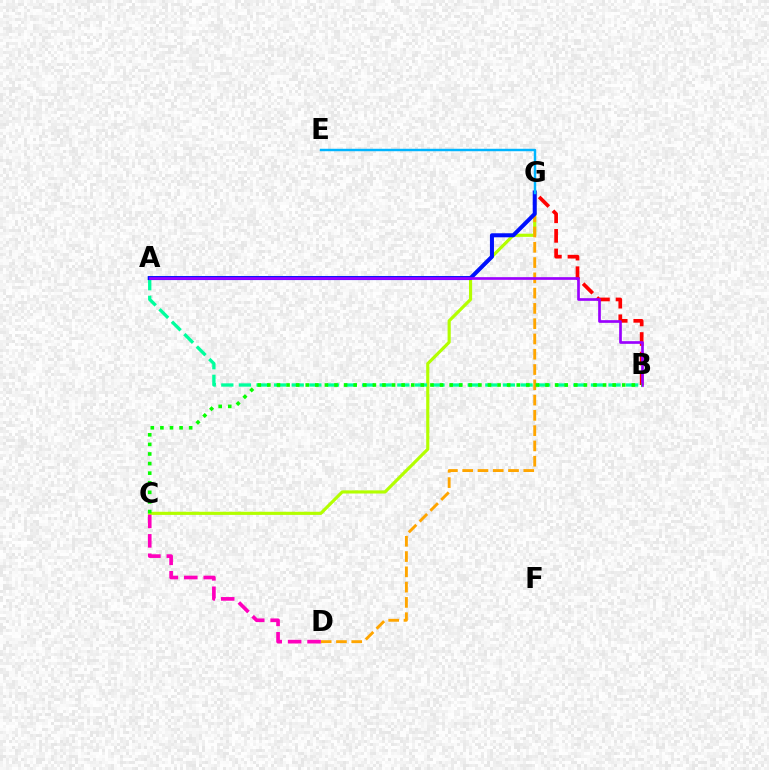{('C', 'G'): [{'color': '#b3ff00', 'line_style': 'solid', 'thickness': 2.27}], ('A', 'B'): [{'color': '#00ff9d', 'line_style': 'dashed', 'thickness': 2.39}, {'color': '#9b00ff', 'line_style': 'solid', 'thickness': 1.93}], ('D', 'G'): [{'color': '#ffa500', 'line_style': 'dashed', 'thickness': 2.08}], ('B', 'G'): [{'color': '#ff0000', 'line_style': 'dashed', 'thickness': 2.66}], ('C', 'D'): [{'color': '#ff00bd', 'line_style': 'dashed', 'thickness': 2.64}], ('A', 'G'): [{'color': '#0010ff', 'line_style': 'solid', 'thickness': 2.9}], ('B', 'C'): [{'color': '#08ff00', 'line_style': 'dotted', 'thickness': 2.61}], ('E', 'G'): [{'color': '#00b5ff', 'line_style': 'solid', 'thickness': 1.76}]}